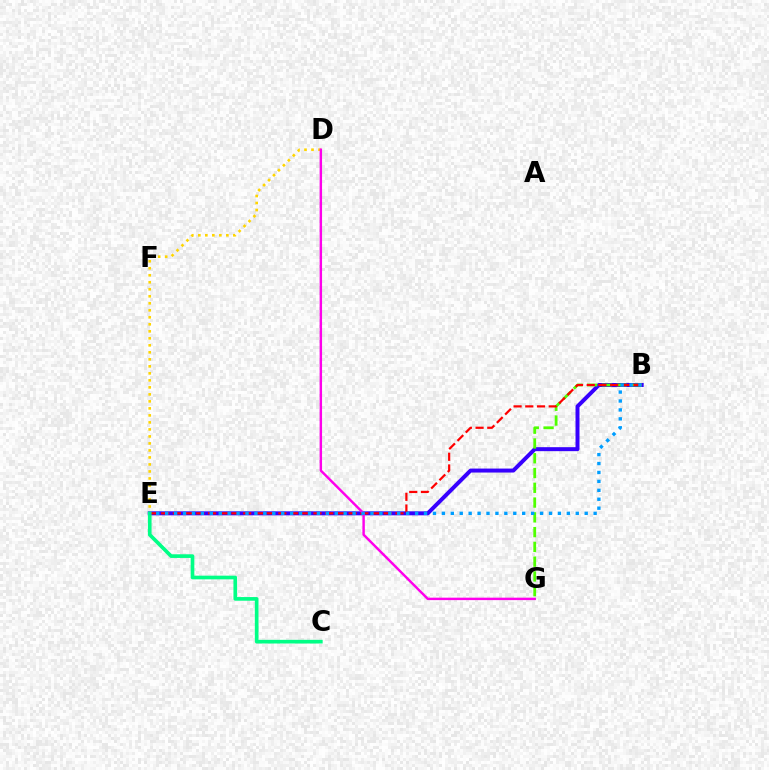{('D', 'E'): [{'color': '#ffd500', 'line_style': 'dotted', 'thickness': 1.9}], ('B', 'E'): [{'color': '#3700ff', 'line_style': 'solid', 'thickness': 2.86}, {'color': '#ff0000', 'line_style': 'dashed', 'thickness': 1.59}, {'color': '#009eff', 'line_style': 'dotted', 'thickness': 2.43}], ('B', 'G'): [{'color': '#4fff00', 'line_style': 'dashed', 'thickness': 2.01}], ('D', 'G'): [{'color': '#ff00ed', 'line_style': 'solid', 'thickness': 1.76}], ('C', 'E'): [{'color': '#00ff86', 'line_style': 'solid', 'thickness': 2.64}]}